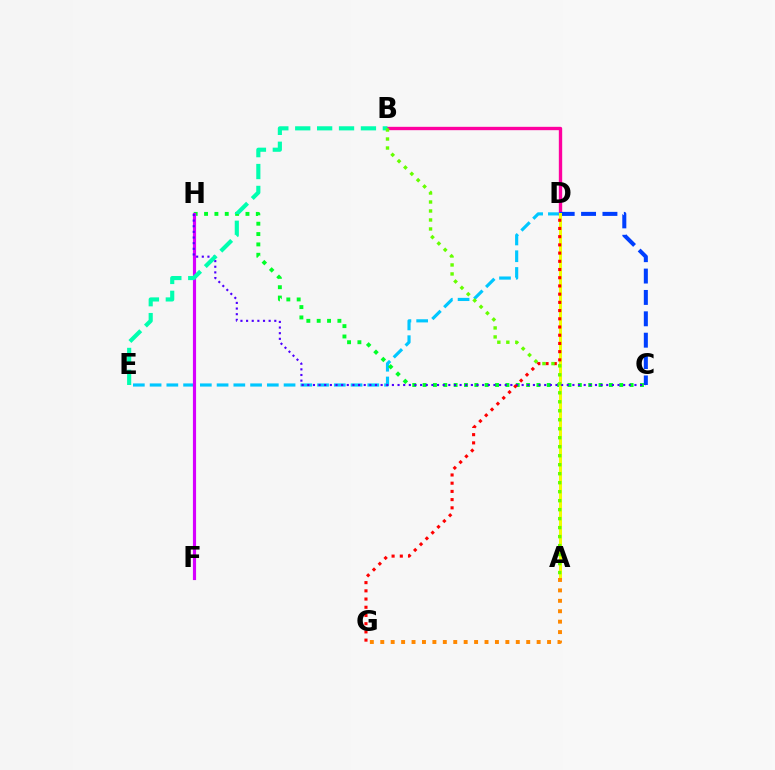{('D', 'E'): [{'color': '#00c7ff', 'line_style': 'dashed', 'thickness': 2.27}], ('C', 'H'): [{'color': '#00ff27', 'line_style': 'dotted', 'thickness': 2.81}, {'color': '#4f00ff', 'line_style': 'dotted', 'thickness': 1.53}], ('B', 'D'): [{'color': '#ff00a0', 'line_style': 'solid', 'thickness': 2.42}], ('C', 'D'): [{'color': '#003fff', 'line_style': 'dashed', 'thickness': 2.9}], ('F', 'H'): [{'color': '#d600ff', 'line_style': 'solid', 'thickness': 2.27}], ('A', 'D'): [{'color': '#eeff00', 'line_style': 'solid', 'thickness': 2.18}], ('B', 'E'): [{'color': '#00ffaf', 'line_style': 'dashed', 'thickness': 2.98}], ('A', 'G'): [{'color': '#ff8800', 'line_style': 'dotted', 'thickness': 2.83}], ('D', 'G'): [{'color': '#ff0000', 'line_style': 'dotted', 'thickness': 2.23}], ('A', 'B'): [{'color': '#66ff00', 'line_style': 'dotted', 'thickness': 2.44}]}